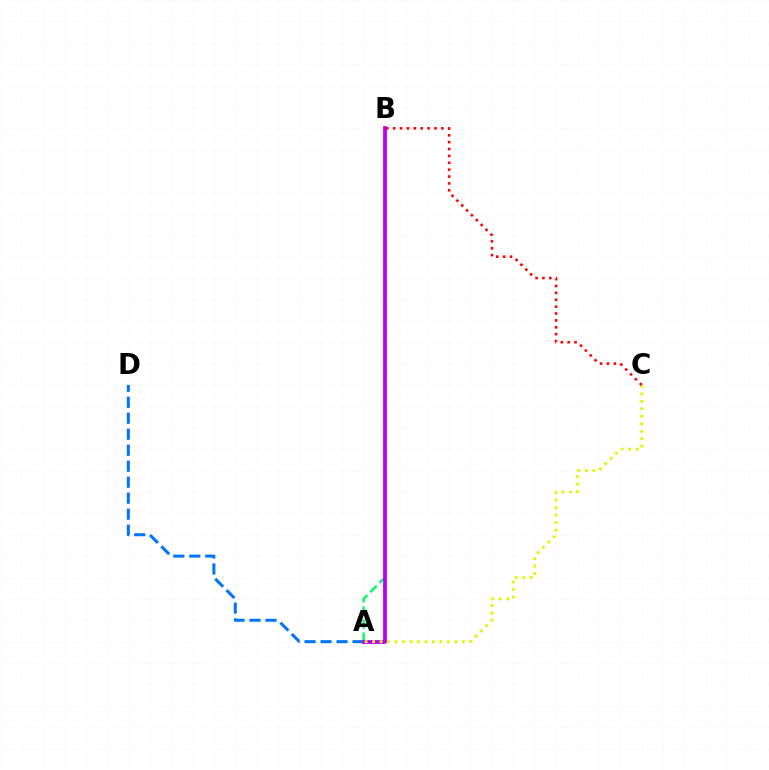{('A', 'D'): [{'color': '#0074ff', 'line_style': 'dashed', 'thickness': 2.17}], ('A', 'B'): [{'color': '#00ff5c', 'line_style': 'dashed', 'thickness': 1.77}, {'color': '#b900ff', 'line_style': 'solid', 'thickness': 2.73}], ('A', 'C'): [{'color': '#d1ff00', 'line_style': 'dotted', 'thickness': 2.03}], ('B', 'C'): [{'color': '#ff0000', 'line_style': 'dotted', 'thickness': 1.87}]}